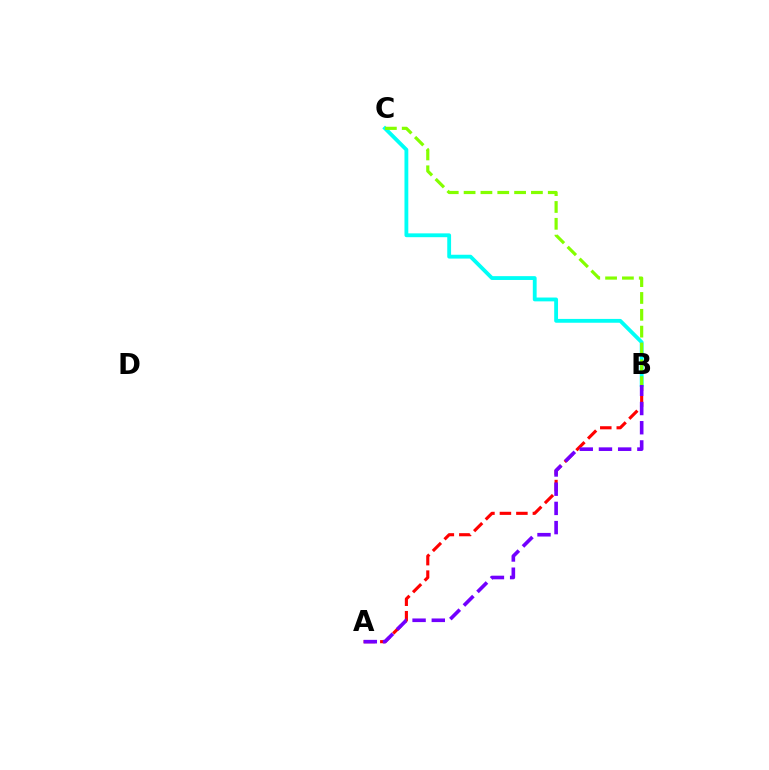{('A', 'B'): [{'color': '#ff0000', 'line_style': 'dashed', 'thickness': 2.24}, {'color': '#7200ff', 'line_style': 'dashed', 'thickness': 2.61}], ('B', 'C'): [{'color': '#00fff6', 'line_style': 'solid', 'thickness': 2.76}, {'color': '#84ff00', 'line_style': 'dashed', 'thickness': 2.29}]}